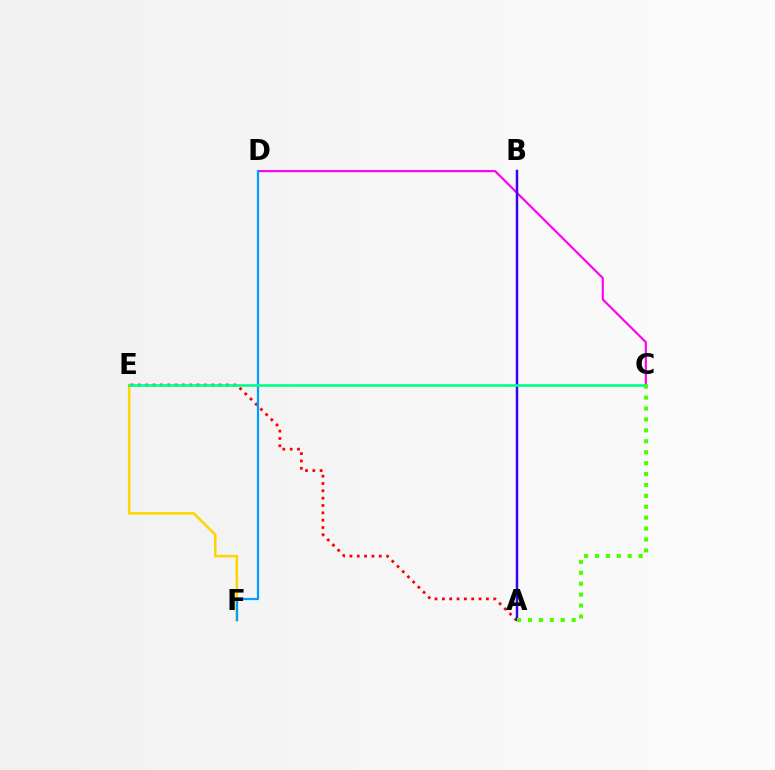{('E', 'F'): [{'color': '#ffd500', 'line_style': 'solid', 'thickness': 1.82}], ('A', 'E'): [{'color': '#ff0000', 'line_style': 'dotted', 'thickness': 1.99}], ('C', 'D'): [{'color': '#ff00ed', 'line_style': 'solid', 'thickness': 1.54}], ('A', 'B'): [{'color': '#3700ff', 'line_style': 'solid', 'thickness': 1.78}], ('D', 'F'): [{'color': '#009eff', 'line_style': 'solid', 'thickness': 1.61}], ('C', 'E'): [{'color': '#00ff86', 'line_style': 'solid', 'thickness': 1.89}], ('A', 'C'): [{'color': '#4fff00', 'line_style': 'dotted', 'thickness': 2.97}]}